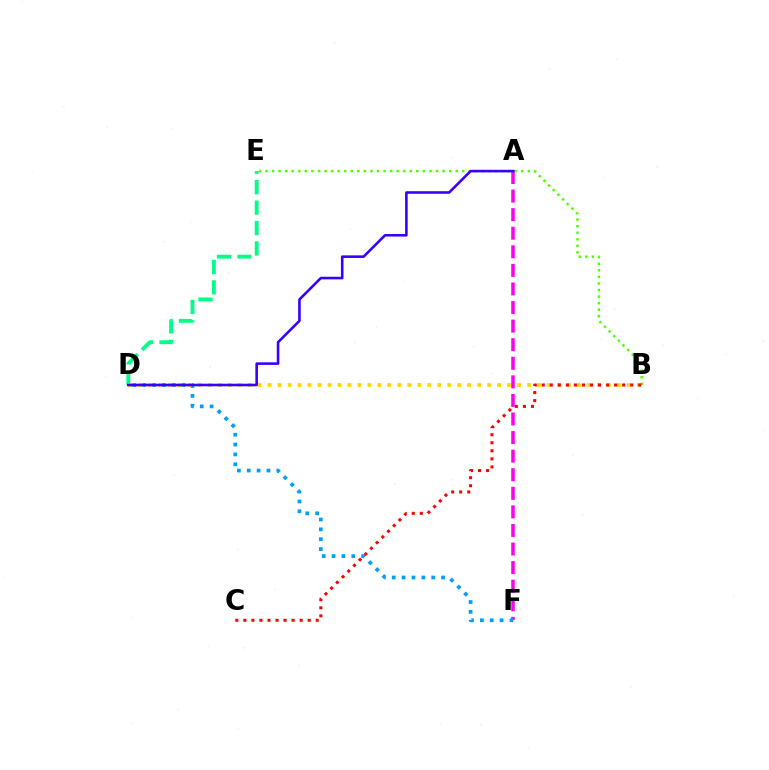{('A', 'F'): [{'color': '#ff00ed', 'line_style': 'dashed', 'thickness': 2.52}], ('B', 'E'): [{'color': '#4fff00', 'line_style': 'dotted', 'thickness': 1.78}], ('D', 'F'): [{'color': '#009eff', 'line_style': 'dotted', 'thickness': 2.68}], ('D', 'E'): [{'color': '#00ff86', 'line_style': 'dashed', 'thickness': 2.78}], ('B', 'D'): [{'color': '#ffd500', 'line_style': 'dotted', 'thickness': 2.71}], ('A', 'D'): [{'color': '#3700ff', 'line_style': 'solid', 'thickness': 1.87}], ('B', 'C'): [{'color': '#ff0000', 'line_style': 'dotted', 'thickness': 2.19}]}